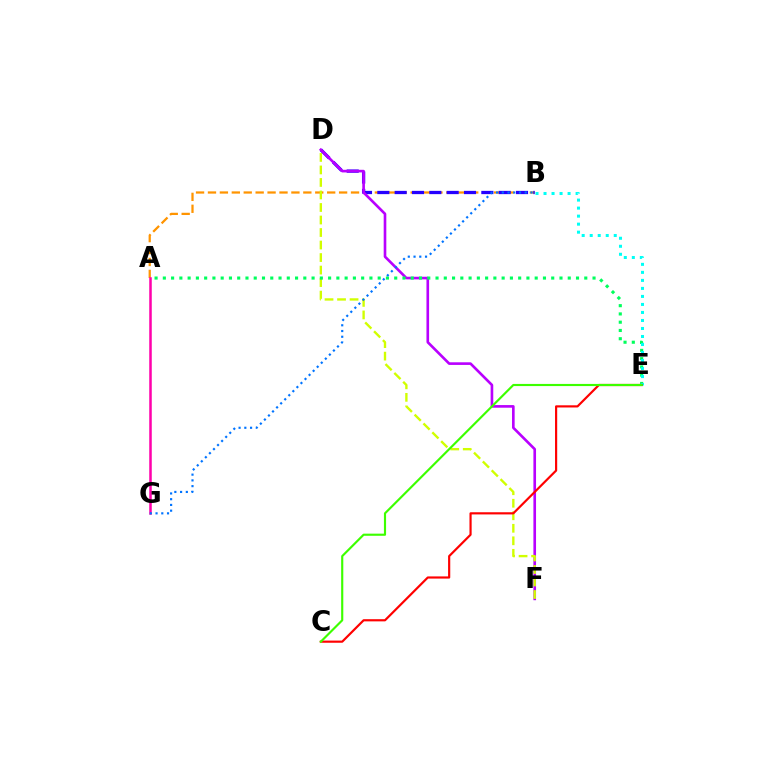{('A', 'B'): [{'color': '#ff9400', 'line_style': 'dashed', 'thickness': 1.62}], ('A', 'G'): [{'color': '#ff00ac', 'line_style': 'solid', 'thickness': 1.82}], ('B', 'D'): [{'color': '#2500ff', 'line_style': 'dashed', 'thickness': 2.36}], ('D', 'F'): [{'color': '#b900ff', 'line_style': 'solid', 'thickness': 1.9}, {'color': '#d1ff00', 'line_style': 'dashed', 'thickness': 1.7}], ('A', 'E'): [{'color': '#00ff5c', 'line_style': 'dotted', 'thickness': 2.25}], ('B', 'E'): [{'color': '#00fff6', 'line_style': 'dotted', 'thickness': 2.18}], ('C', 'E'): [{'color': '#ff0000', 'line_style': 'solid', 'thickness': 1.57}, {'color': '#3dff00', 'line_style': 'solid', 'thickness': 1.55}], ('B', 'G'): [{'color': '#0074ff', 'line_style': 'dotted', 'thickness': 1.56}]}